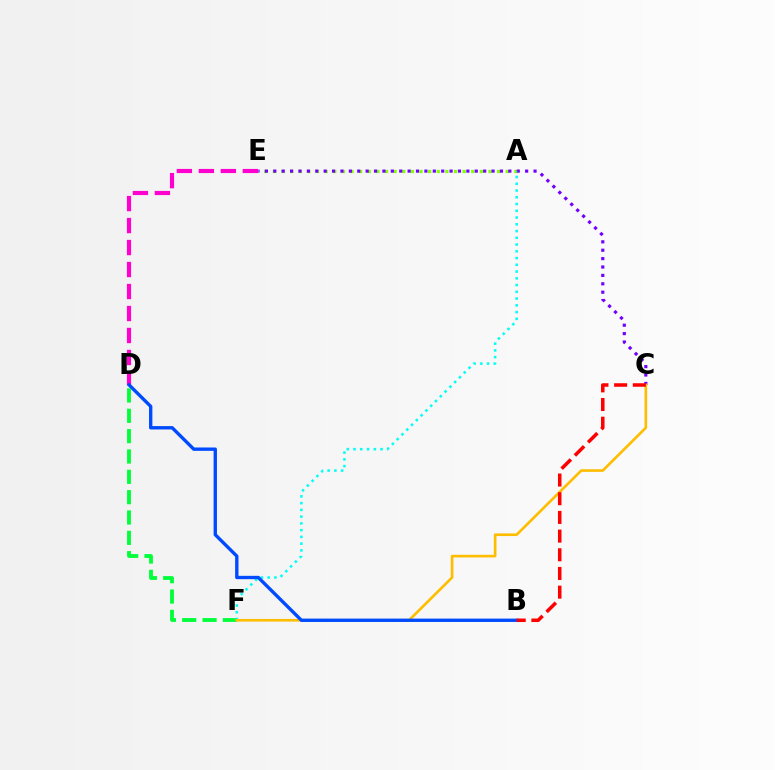{('A', 'E'): [{'color': '#84ff00', 'line_style': 'dotted', 'thickness': 2.34}], ('D', 'F'): [{'color': '#00ff39', 'line_style': 'dashed', 'thickness': 2.76}], ('C', 'E'): [{'color': '#7200ff', 'line_style': 'dotted', 'thickness': 2.28}], ('A', 'F'): [{'color': '#00fff6', 'line_style': 'dotted', 'thickness': 1.83}], ('C', 'F'): [{'color': '#ffbd00', 'line_style': 'solid', 'thickness': 1.9}], ('D', 'E'): [{'color': '#ff00cf', 'line_style': 'dashed', 'thickness': 2.99}], ('B', 'D'): [{'color': '#004bff', 'line_style': 'solid', 'thickness': 2.42}], ('B', 'C'): [{'color': '#ff0000', 'line_style': 'dashed', 'thickness': 2.54}]}